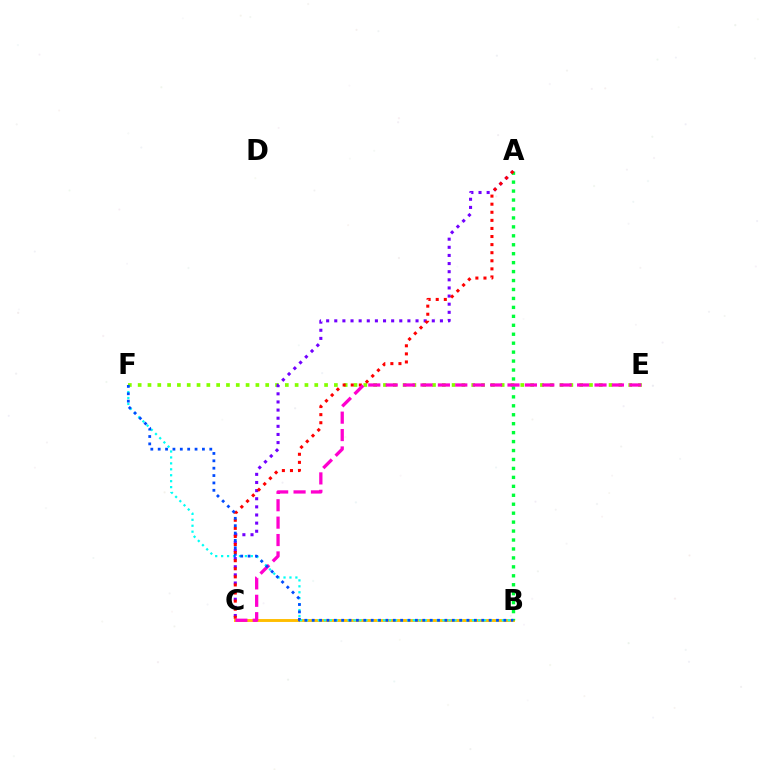{('E', 'F'): [{'color': '#84ff00', 'line_style': 'dotted', 'thickness': 2.67}], ('B', 'C'): [{'color': '#ffbd00', 'line_style': 'solid', 'thickness': 2.09}], ('B', 'F'): [{'color': '#00fff6', 'line_style': 'dotted', 'thickness': 1.61}, {'color': '#004bff', 'line_style': 'dotted', 'thickness': 2.0}], ('A', 'C'): [{'color': '#7200ff', 'line_style': 'dotted', 'thickness': 2.21}, {'color': '#ff0000', 'line_style': 'dotted', 'thickness': 2.2}], ('A', 'B'): [{'color': '#00ff39', 'line_style': 'dotted', 'thickness': 2.43}], ('C', 'E'): [{'color': '#ff00cf', 'line_style': 'dashed', 'thickness': 2.36}]}